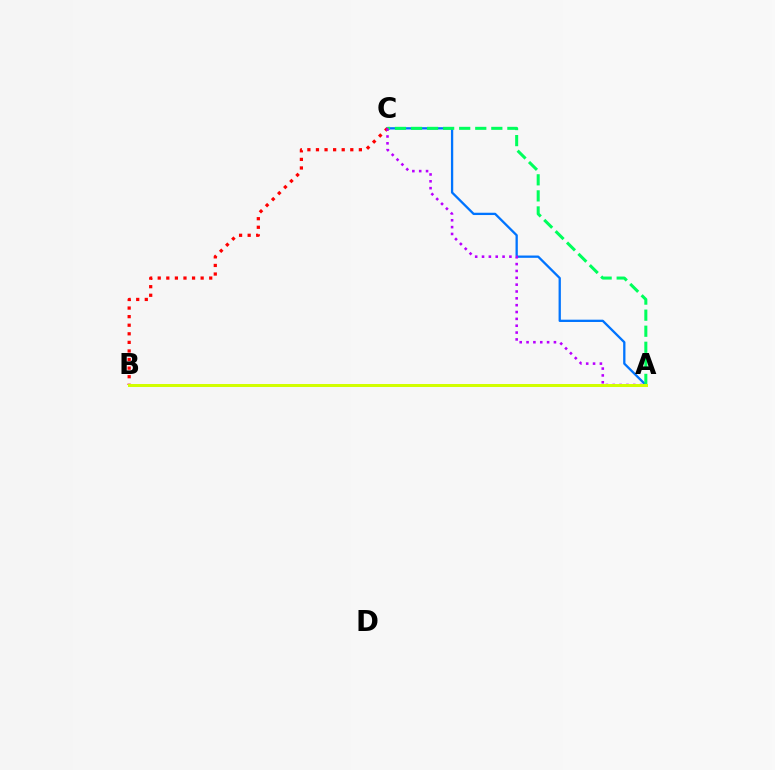{('A', 'C'): [{'color': '#0074ff', 'line_style': 'solid', 'thickness': 1.65}, {'color': '#00ff5c', 'line_style': 'dashed', 'thickness': 2.18}, {'color': '#b900ff', 'line_style': 'dotted', 'thickness': 1.86}], ('B', 'C'): [{'color': '#ff0000', 'line_style': 'dotted', 'thickness': 2.33}], ('A', 'B'): [{'color': '#d1ff00', 'line_style': 'solid', 'thickness': 2.15}]}